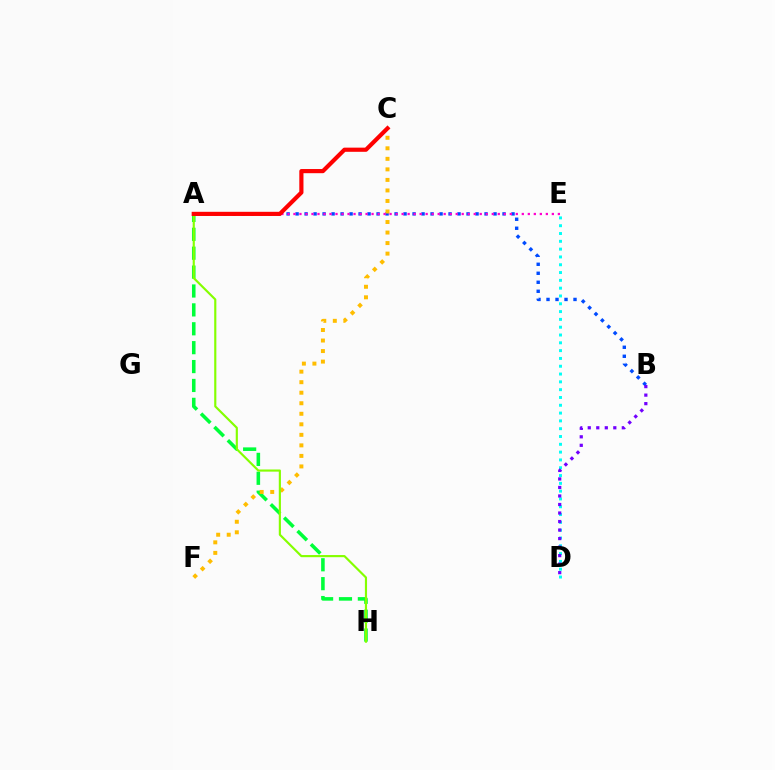{('D', 'E'): [{'color': '#00fff6', 'line_style': 'dotted', 'thickness': 2.12}], ('A', 'B'): [{'color': '#004bff', 'line_style': 'dotted', 'thickness': 2.44}], ('A', 'H'): [{'color': '#00ff39', 'line_style': 'dashed', 'thickness': 2.57}, {'color': '#84ff00', 'line_style': 'solid', 'thickness': 1.55}], ('C', 'F'): [{'color': '#ffbd00', 'line_style': 'dotted', 'thickness': 2.86}], ('B', 'D'): [{'color': '#7200ff', 'line_style': 'dotted', 'thickness': 2.31}], ('A', 'E'): [{'color': '#ff00cf', 'line_style': 'dotted', 'thickness': 1.63}], ('A', 'C'): [{'color': '#ff0000', 'line_style': 'solid', 'thickness': 3.0}]}